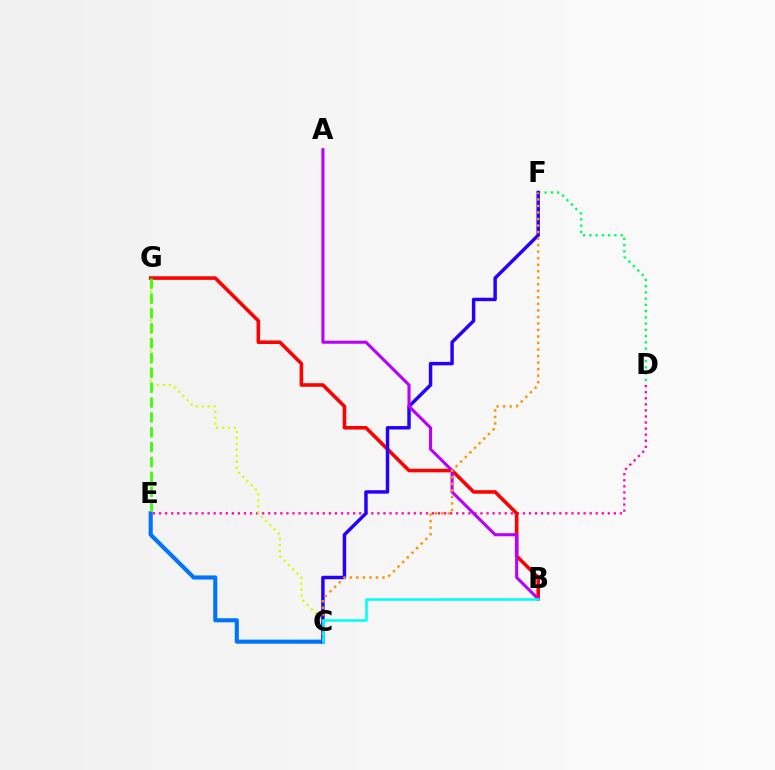{('C', 'E'): [{'color': '#0074ff', 'line_style': 'solid', 'thickness': 2.96}], ('D', 'E'): [{'color': '#ff00ac', 'line_style': 'dotted', 'thickness': 1.65}], ('C', 'G'): [{'color': '#d1ff00', 'line_style': 'dotted', 'thickness': 1.62}], ('D', 'F'): [{'color': '#00ff5c', 'line_style': 'dotted', 'thickness': 1.7}], ('B', 'G'): [{'color': '#ff0000', 'line_style': 'solid', 'thickness': 2.57}], ('C', 'F'): [{'color': '#2500ff', 'line_style': 'solid', 'thickness': 2.48}, {'color': '#ff9400', 'line_style': 'dotted', 'thickness': 1.77}], ('A', 'B'): [{'color': '#b900ff', 'line_style': 'solid', 'thickness': 2.2}], ('E', 'G'): [{'color': '#3dff00', 'line_style': 'dashed', 'thickness': 2.02}], ('B', 'C'): [{'color': '#00fff6', 'line_style': 'solid', 'thickness': 1.85}]}